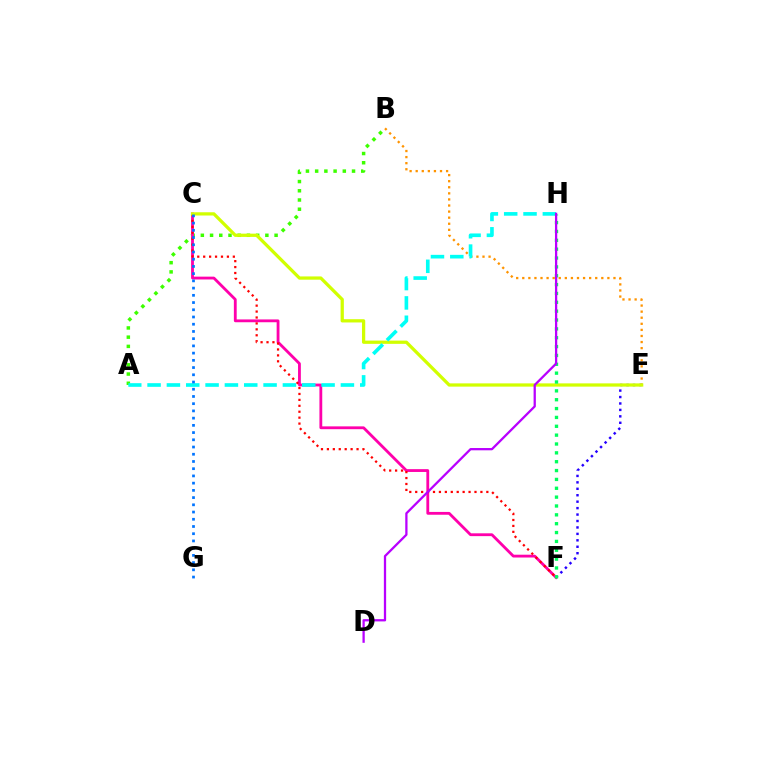{('A', 'B'): [{'color': '#3dff00', 'line_style': 'dotted', 'thickness': 2.51}], ('B', 'E'): [{'color': '#ff9400', 'line_style': 'dotted', 'thickness': 1.65}], ('C', 'F'): [{'color': '#ff00ac', 'line_style': 'solid', 'thickness': 2.03}, {'color': '#ff0000', 'line_style': 'dotted', 'thickness': 1.61}], ('E', 'F'): [{'color': '#2500ff', 'line_style': 'dotted', 'thickness': 1.75}], ('C', 'E'): [{'color': '#d1ff00', 'line_style': 'solid', 'thickness': 2.34}], ('A', 'H'): [{'color': '#00fff6', 'line_style': 'dashed', 'thickness': 2.63}], ('C', 'G'): [{'color': '#0074ff', 'line_style': 'dotted', 'thickness': 1.96}], ('F', 'H'): [{'color': '#00ff5c', 'line_style': 'dotted', 'thickness': 2.41}], ('D', 'H'): [{'color': '#b900ff', 'line_style': 'solid', 'thickness': 1.64}]}